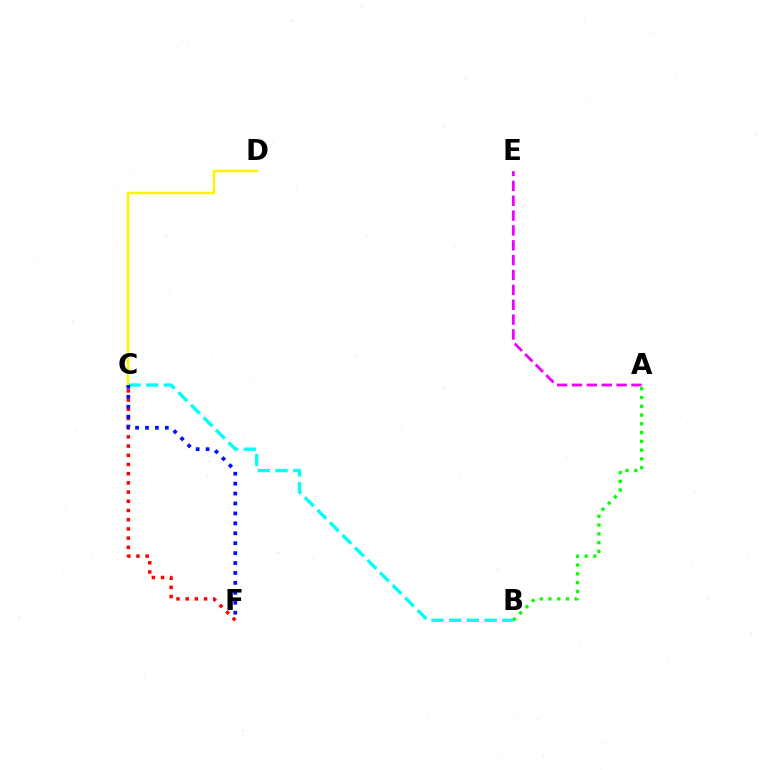{('B', 'C'): [{'color': '#00fff6', 'line_style': 'dashed', 'thickness': 2.41}], ('A', 'E'): [{'color': '#ee00ff', 'line_style': 'dashed', 'thickness': 2.02}], ('A', 'B'): [{'color': '#08ff00', 'line_style': 'dotted', 'thickness': 2.38}], ('C', 'D'): [{'color': '#fcf500', 'line_style': 'solid', 'thickness': 1.77}], ('C', 'F'): [{'color': '#ff0000', 'line_style': 'dotted', 'thickness': 2.5}, {'color': '#0010ff', 'line_style': 'dotted', 'thickness': 2.7}]}